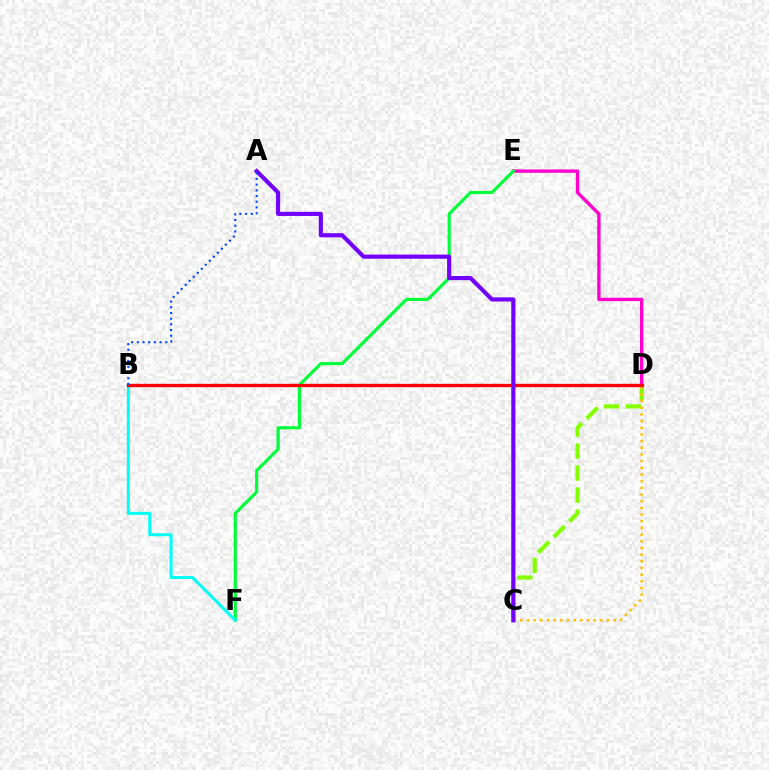{('D', 'E'): [{'color': '#ff00cf', 'line_style': 'solid', 'thickness': 2.43}], ('C', 'D'): [{'color': '#84ff00', 'line_style': 'dashed', 'thickness': 2.99}, {'color': '#ffbd00', 'line_style': 'dotted', 'thickness': 1.81}], ('E', 'F'): [{'color': '#00ff39', 'line_style': 'solid', 'thickness': 2.27}], ('B', 'F'): [{'color': '#00fff6', 'line_style': 'solid', 'thickness': 2.18}], ('B', 'D'): [{'color': '#ff0000', 'line_style': 'solid', 'thickness': 2.4}], ('A', 'C'): [{'color': '#7200ff', 'line_style': 'solid', 'thickness': 2.98}], ('A', 'B'): [{'color': '#004bff', 'line_style': 'dotted', 'thickness': 1.55}]}